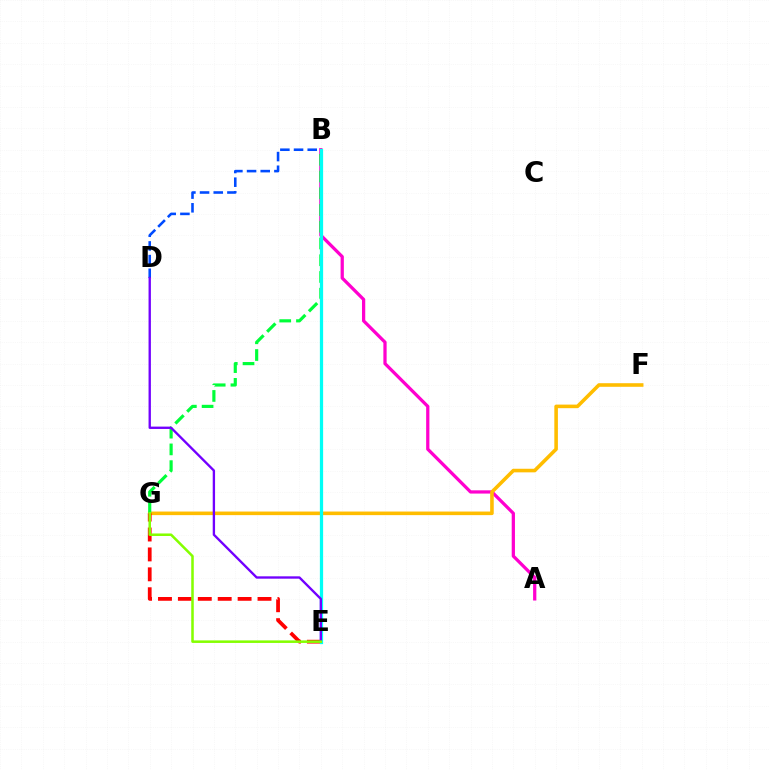{('A', 'B'): [{'color': '#ff00cf', 'line_style': 'solid', 'thickness': 2.34}], ('F', 'G'): [{'color': '#ffbd00', 'line_style': 'solid', 'thickness': 2.58}], ('B', 'G'): [{'color': '#00ff39', 'line_style': 'dashed', 'thickness': 2.27}], ('E', 'G'): [{'color': '#ff0000', 'line_style': 'dashed', 'thickness': 2.7}, {'color': '#84ff00', 'line_style': 'solid', 'thickness': 1.82}], ('B', 'E'): [{'color': '#00fff6', 'line_style': 'solid', 'thickness': 2.33}], ('B', 'D'): [{'color': '#004bff', 'line_style': 'dashed', 'thickness': 1.86}], ('D', 'E'): [{'color': '#7200ff', 'line_style': 'solid', 'thickness': 1.69}]}